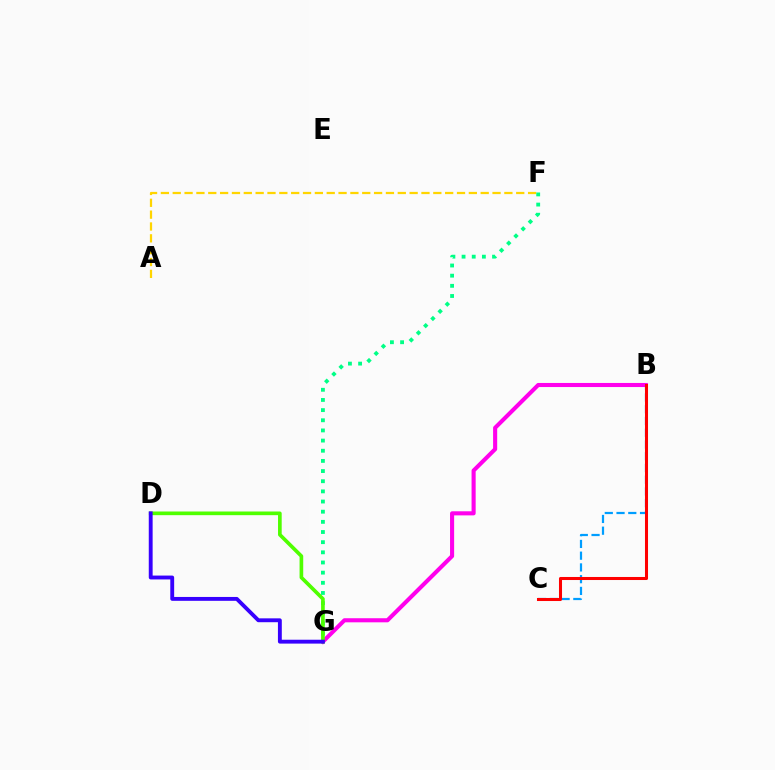{('B', 'G'): [{'color': '#ff00ed', 'line_style': 'solid', 'thickness': 2.94}], ('A', 'F'): [{'color': '#ffd500', 'line_style': 'dashed', 'thickness': 1.61}], ('F', 'G'): [{'color': '#00ff86', 'line_style': 'dotted', 'thickness': 2.76}], ('B', 'C'): [{'color': '#009eff', 'line_style': 'dashed', 'thickness': 1.6}, {'color': '#ff0000', 'line_style': 'solid', 'thickness': 2.19}], ('D', 'G'): [{'color': '#4fff00', 'line_style': 'solid', 'thickness': 2.64}, {'color': '#3700ff', 'line_style': 'solid', 'thickness': 2.79}]}